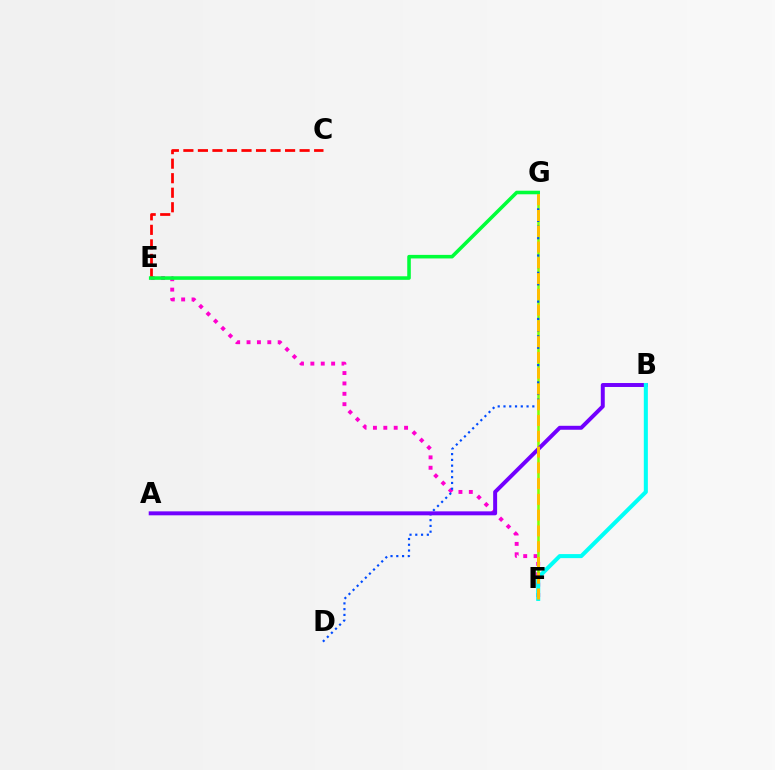{('E', 'F'): [{'color': '#ff00cf', 'line_style': 'dotted', 'thickness': 2.82}], ('F', 'G'): [{'color': '#84ff00', 'line_style': 'solid', 'thickness': 1.86}, {'color': '#ffbd00', 'line_style': 'dashed', 'thickness': 2.14}], ('D', 'G'): [{'color': '#004bff', 'line_style': 'dotted', 'thickness': 1.57}], ('C', 'E'): [{'color': '#ff0000', 'line_style': 'dashed', 'thickness': 1.97}], ('A', 'B'): [{'color': '#7200ff', 'line_style': 'solid', 'thickness': 2.85}], ('E', 'G'): [{'color': '#00ff39', 'line_style': 'solid', 'thickness': 2.56}], ('B', 'F'): [{'color': '#00fff6', 'line_style': 'solid', 'thickness': 2.91}]}